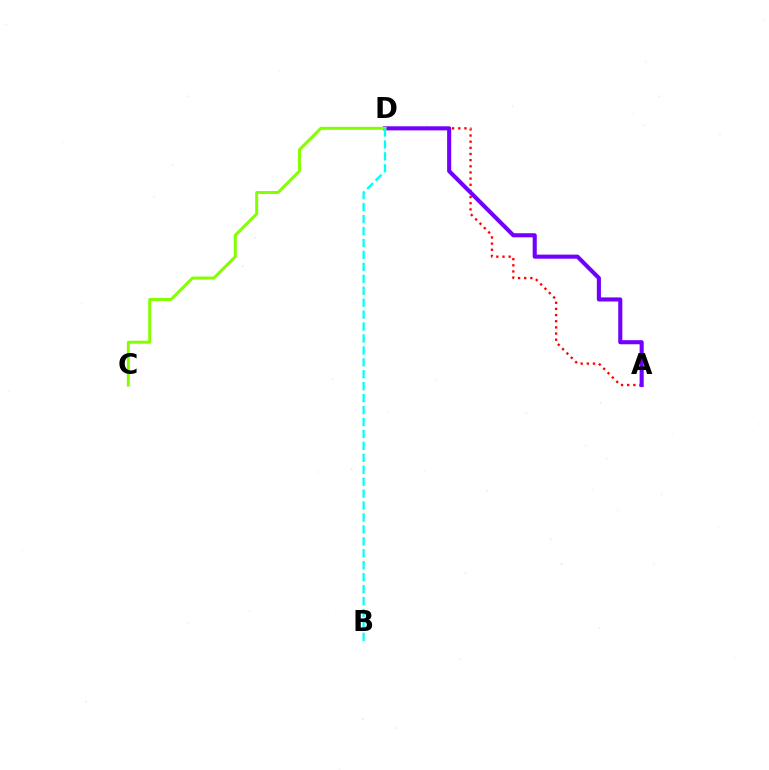{('A', 'D'): [{'color': '#ff0000', 'line_style': 'dotted', 'thickness': 1.67}, {'color': '#7200ff', 'line_style': 'solid', 'thickness': 2.94}], ('C', 'D'): [{'color': '#84ff00', 'line_style': 'solid', 'thickness': 2.16}], ('B', 'D'): [{'color': '#00fff6', 'line_style': 'dashed', 'thickness': 1.62}]}